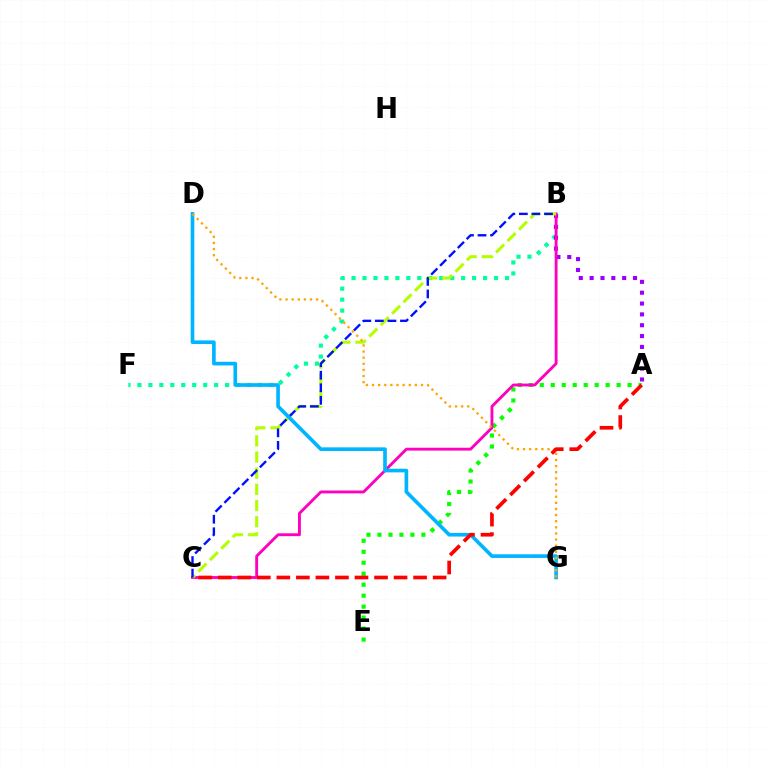{('A', 'E'): [{'color': '#08ff00', 'line_style': 'dotted', 'thickness': 2.98}], ('B', 'F'): [{'color': '#00ff9d', 'line_style': 'dotted', 'thickness': 2.98}], ('A', 'B'): [{'color': '#9b00ff', 'line_style': 'dotted', 'thickness': 2.95}], ('B', 'C'): [{'color': '#ff00bd', 'line_style': 'solid', 'thickness': 2.06}, {'color': '#b3ff00', 'line_style': 'dashed', 'thickness': 2.2}, {'color': '#0010ff', 'line_style': 'dashed', 'thickness': 1.71}], ('D', 'G'): [{'color': '#00b5ff', 'line_style': 'solid', 'thickness': 2.62}, {'color': '#ffa500', 'line_style': 'dotted', 'thickness': 1.66}], ('A', 'C'): [{'color': '#ff0000', 'line_style': 'dashed', 'thickness': 2.65}]}